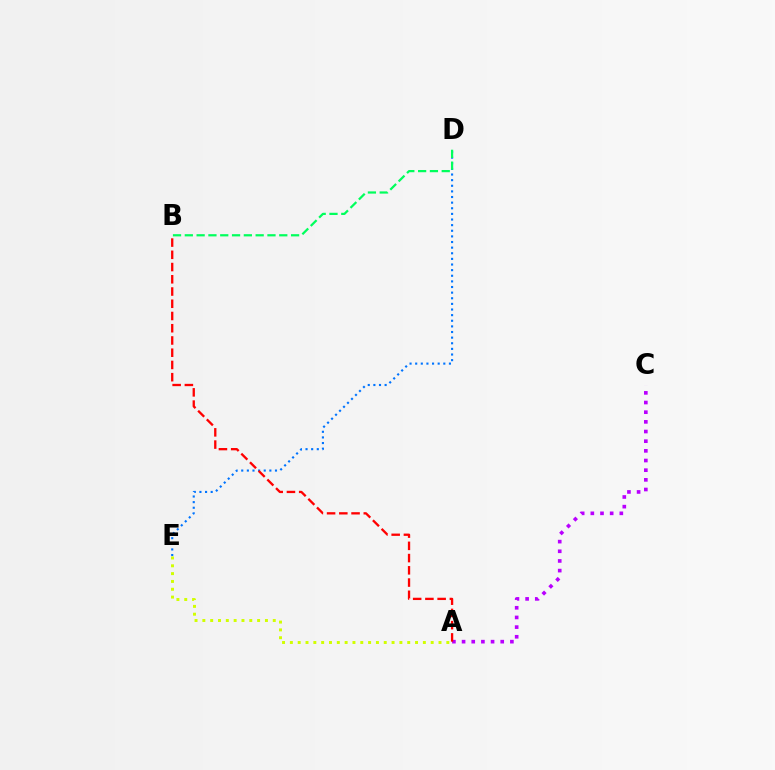{('D', 'E'): [{'color': '#0074ff', 'line_style': 'dotted', 'thickness': 1.53}], ('A', 'C'): [{'color': '#b900ff', 'line_style': 'dotted', 'thickness': 2.63}], ('A', 'E'): [{'color': '#d1ff00', 'line_style': 'dotted', 'thickness': 2.13}], ('A', 'B'): [{'color': '#ff0000', 'line_style': 'dashed', 'thickness': 1.66}], ('B', 'D'): [{'color': '#00ff5c', 'line_style': 'dashed', 'thickness': 1.6}]}